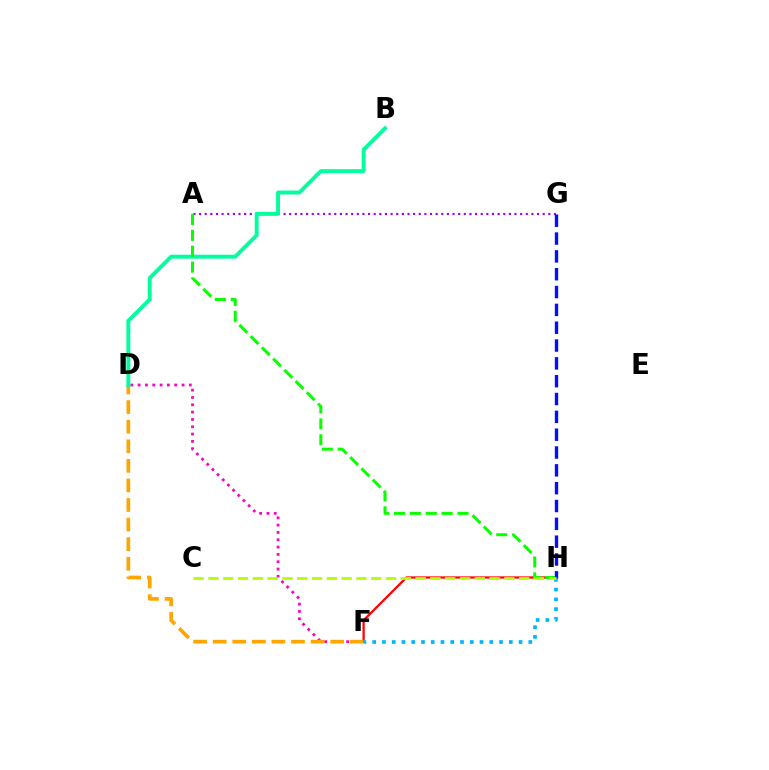{('A', 'G'): [{'color': '#9b00ff', 'line_style': 'dotted', 'thickness': 1.53}], ('D', 'F'): [{'color': '#ff00bd', 'line_style': 'dotted', 'thickness': 1.99}, {'color': '#ffa500', 'line_style': 'dashed', 'thickness': 2.66}], ('F', 'H'): [{'color': '#ff0000', 'line_style': 'solid', 'thickness': 1.62}, {'color': '#00b5ff', 'line_style': 'dotted', 'thickness': 2.65}], ('B', 'D'): [{'color': '#00ff9d', 'line_style': 'solid', 'thickness': 2.82}], ('A', 'H'): [{'color': '#08ff00', 'line_style': 'dashed', 'thickness': 2.16}], ('G', 'H'): [{'color': '#0010ff', 'line_style': 'dashed', 'thickness': 2.42}], ('C', 'H'): [{'color': '#b3ff00', 'line_style': 'dashed', 'thickness': 2.01}]}